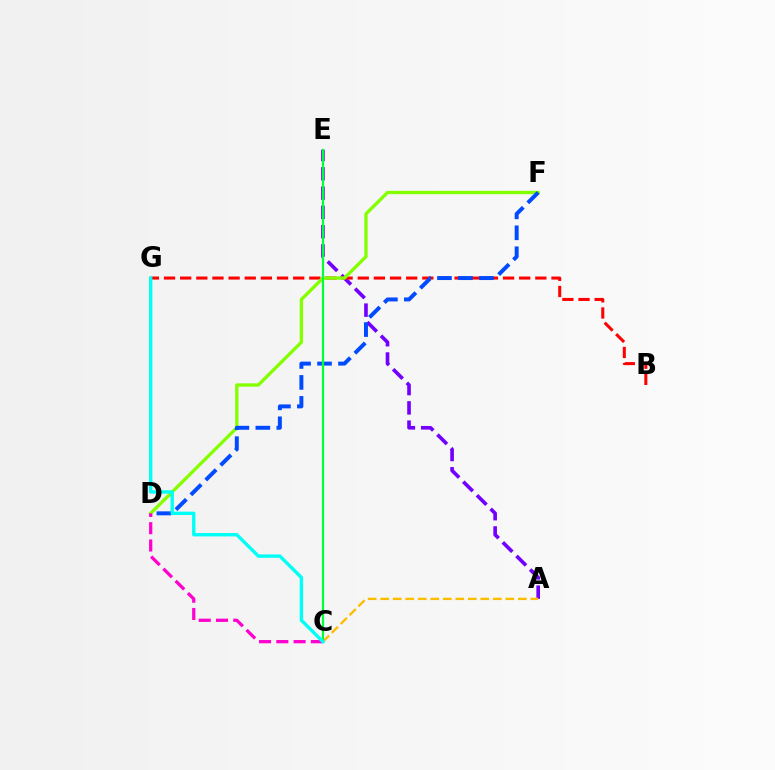{('A', 'E'): [{'color': '#7200ff', 'line_style': 'dashed', 'thickness': 2.62}], ('B', 'G'): [{'color': '#ff0000', 'line_style': 'dashed', 'thickness': 2.19}], ('D', 'F'): [{'color': '#84ff00', 'line_style': 'solid', 'thickness': 2.39}, {'color': '#004bff', 'line_style': 'dashed', 'thickness': 2.85}], ('A', 'C'): [{'color': '#ffbd00', 'line_style': 'dashed', 'thickness': 1.7}], ('C', 'E'): [{'color': '#00ff39', 'line_style': 'solid', 'thickness': 1.59}], ('C', 'D'): [{'color': '#ff00cf', 'line_style': 'dashed', 'thickness': 2.35}], ('C', 'G'): [{'color': '#00fff6', 'line_style': 'solid', 'thickness': 2.43}]}